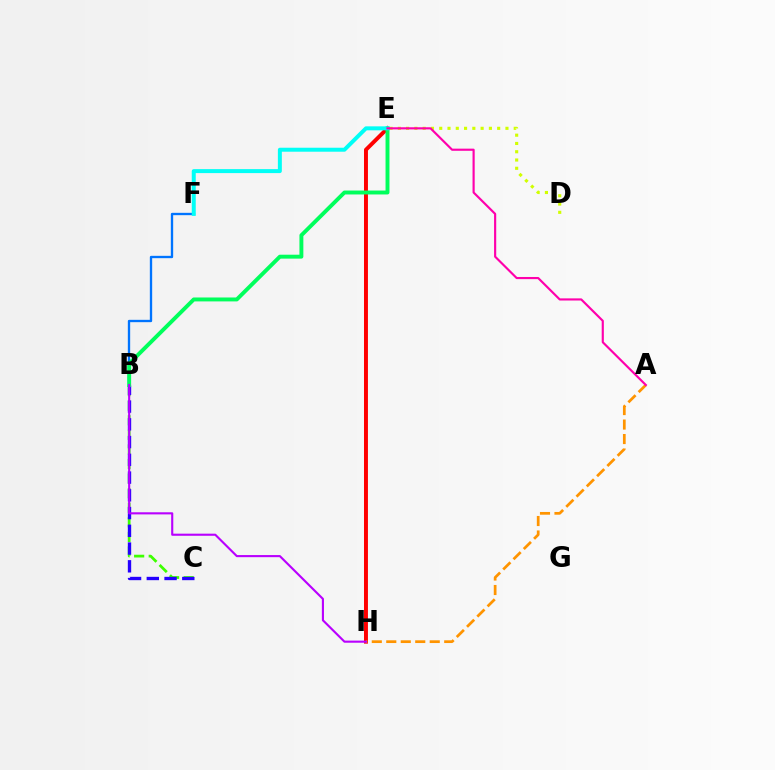{('B', 'C'): [{'color': '#3dff00', 'line_style': 'dashed', 'thickness': 1.98}, {'color': '#2500ff', 'line_style': 'dashed', 'thickness': 2.41}], ('D', 'E'): [{'color': '#d1ff00', 'line_style': 'dotted', 'thickness': 2.25}], ('E', 'H'): [{'color': '#ff0000', 'line_style': 'solid', 'thickness': 2.84}], ('B', 'F'): [{'color': '#0074ff', 'line_style': 'solid', 'thickness': 1.69}], ('B', 'E'): [{'color': '#00ff5c', 'line_style': 'solid', 'thickness': 2.82}], ('A', 'H'): [{'color': '#ff9400', 'line_style': 'dashed', 'thickness': 1.97}], ('E', 'F'): [{'color': '#00fff6', 'line_style': 'solid', 'thickness': 2.86}], ('A', 'E'): [{'color': '#ff00ac', 'line_style': 'solid', 'thickness': 1.55}], ('B', 'H'): [{'color': '#b900ff', 'line_style': 'solid', 'thickness': 1.52}]}